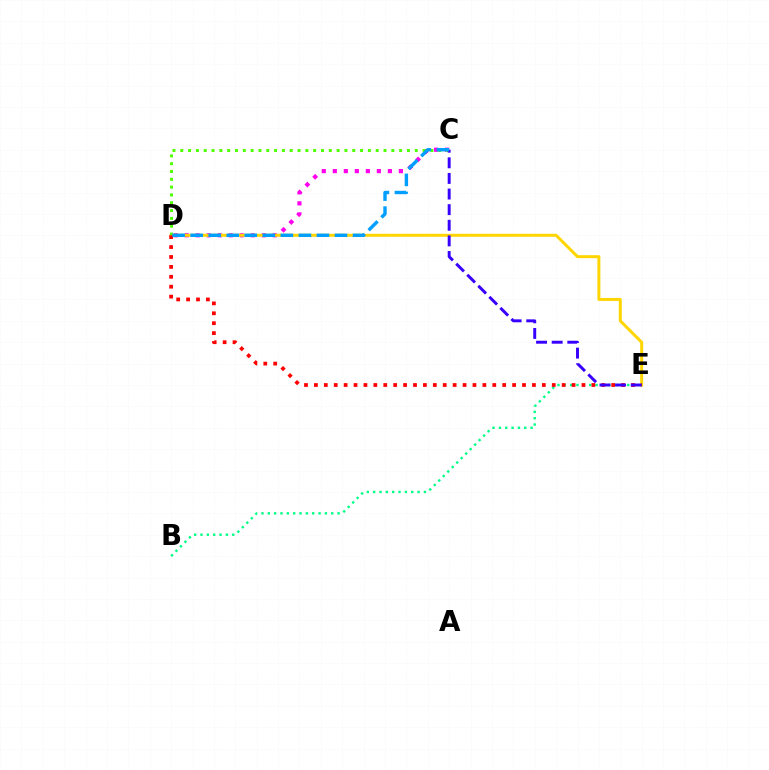{('C', 'D'): [{'color': '#ff00ed', 'line_style': 'dotted', 'thickness': 2.99}, {'color': '#4fff00', 'line_style': 'dotted', 'thickness': 2.12}, {'color': '#009eff', 'line_style': 'dashed', 'thickness': 2.45}], ('D', 'E'): [{'color': '#ffd500', 'line_style': 'solid', 'thickness': 2.14}, {'color': '#ff0000', 'line_style': 'dotted', 'thickness': 2.69}], ('B', 'E'): [{'color': '#00ff86', 'line_style': 'dotted', 'thickness': 1.72}], ('C', 'E'): [{'color': '#3700ff', 'line_style': 'dashed', 'thickness': 2.12}]}